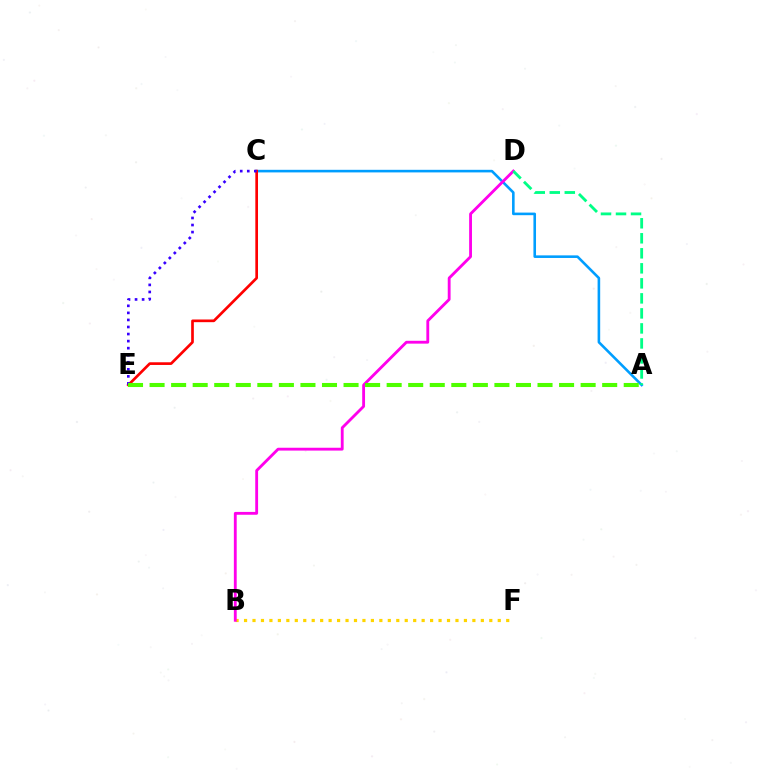{('B', 'F'): [{'color': '#ffd500', 'line_style': 'dotted', 'thickness': 2.3}], ('A', 'C'): [{'color': '#009eff', 'line_style': 'solid', 'thickness': 1.87}], ('C', 'E'): [{'color': '#ff0000', 'line_style': 'solid', 'thickness': 1.93}, {'color': '#3700ff', 'line_style': 'dotted', 'thickness': 1.92}], ('B', 'D'): [{'color': '#ff00ed', 'line_style': 'solid', 'thickness': 2.04}], ('A', 'E'): [{'color': '#4fff00', 'line_style': 'dashed', 'thickness': 2.93}], ('A', 'D'): [{'color': '#00ff86', 'line_style': 'dashed', 'thickness': 2.04}]}